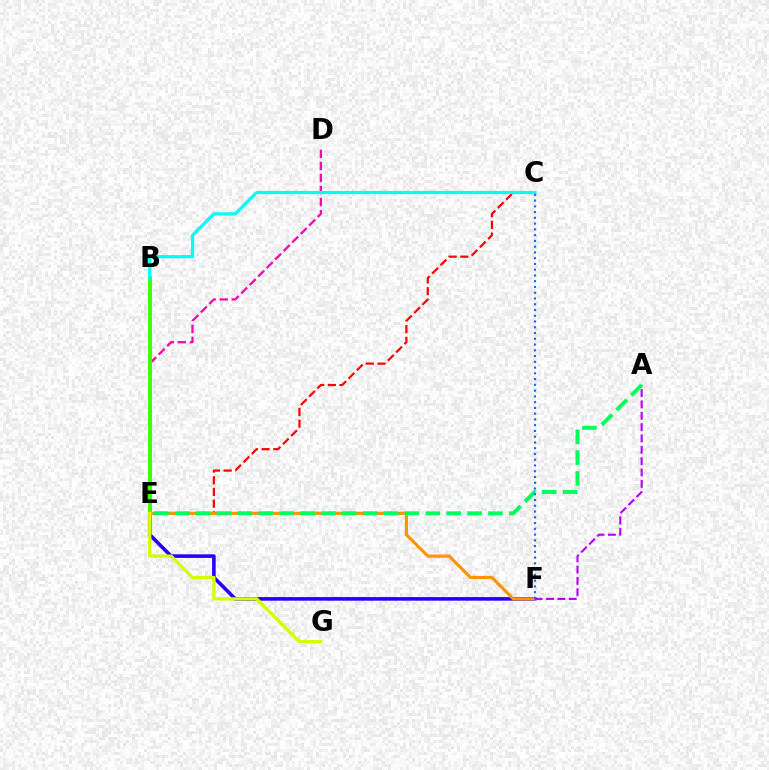{('E', 'F'): [{'color': '#2500ff', 'line_style': 'solid', 'thickness': 2.59}, {'color': '#ff9400', 'line_style': 'solid', 'thickness': 2.28}], ('C', 'E'): [{'color': '#ff0000', 'line_style': 'dashed', 'thickness': 1.59}], ('D', 'E'): [{'color': '#ff00ac', 'line_style': 'dashed', 'thickness': 1.63}], ('B', 'E'): [{'color': '#3dff00', 'line_style': 'solid', 'thickness': 2.88}], ('B', 'C'): [{'color': '#00fff6', 'line_style': 'solid', 'thickness': 2.32}], ('A', 'F'): [{'color': '#b900ff', 'line_style': 'dashed', 'thickness': 1.54}], ('E', 'G'): [{'color': '#d1ff00', 'line_style': 'solid', 'thickness': 2.36}], ('A', 'E'): [{'color': '#00ff5c', 'line_style': 'dashed', 'thickness': 2.84}], ('C', 'F'): [{'color': '#0074ff', 'line_style': 'dotted', 'thickness': 1.56}]}